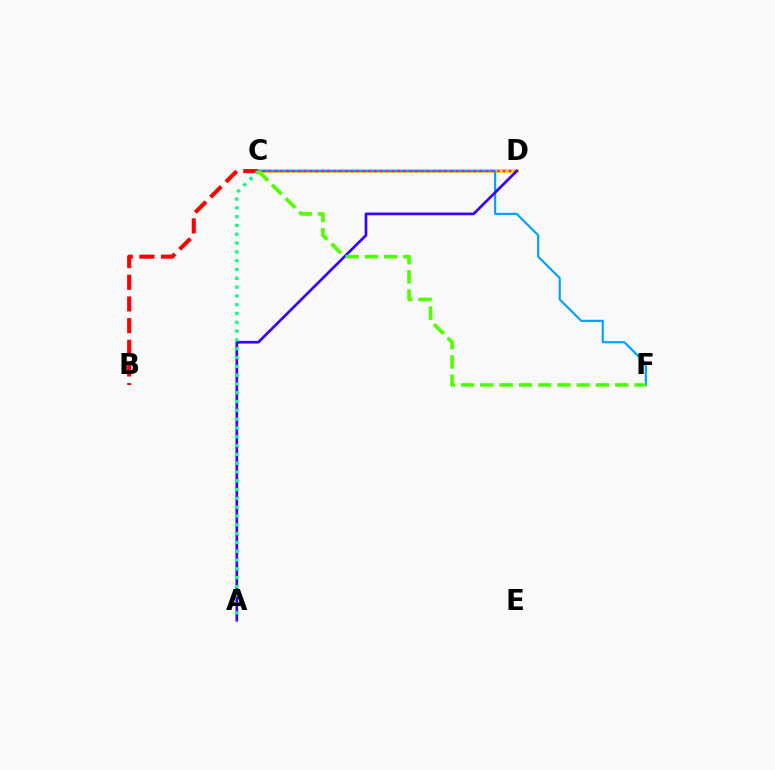{('C', 'D'): [{'color': '#ffd500', 'line_style': 'solid', 'thickness': 2.92}, {'color': '#ff00ed', 'line_style': 'dotted', 'thickness': 1.59}], ('B', 'C'): [{'color': '#ff0000', 'line_style': 'dashed', 'thickness': 2.94}], ('C', 'F'): [{'color': '#009eff', 'line_style': 'solid', 'thickness': 1.53}, {'color': '#4fff00', 'line_style': 'dashed', 'thickness': 2.62}], ('A', 'D'): [{'color': '#3700ff', 'line_style': 'solid', 'thickness': 1.93}], ('A', 'C'): [{'color': '#00ff86', 'line_style': 'dotted', 'thickness': 2.39}]}